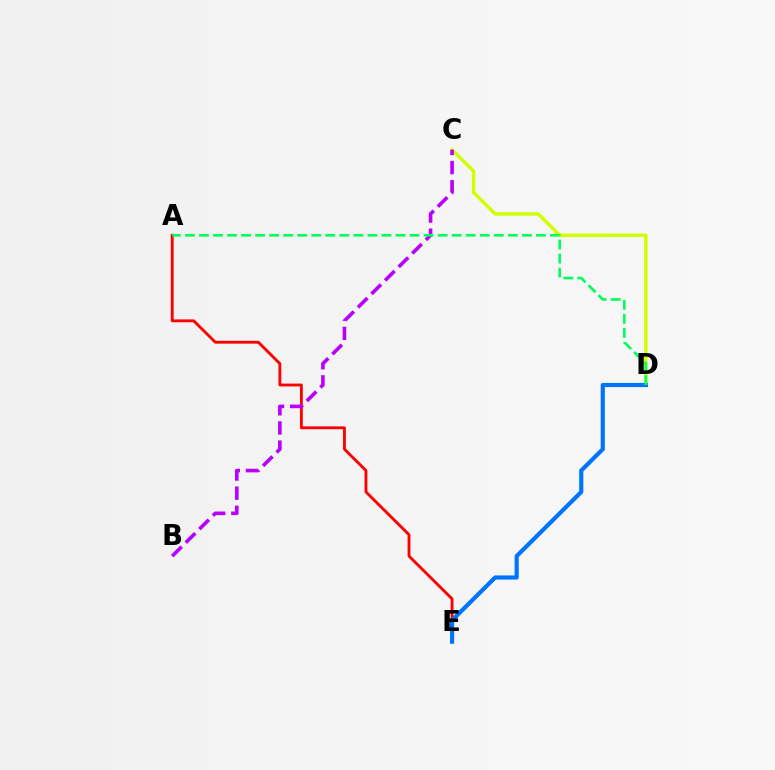{('C', 'D'): [{'color': '#d1ff00', 'line_style': 'solid', 'thickness': 2.5}], ('A', 'E'): [{'color': '#ff0000', 'line_style': 'solid', 'thickness': 2.05}], ('B', 'C'): [{'color': '#b900ff', 'line_style': 'dashed', 'thickness': 2.6}], ('D', 'E'): [{'color': '#0074ff', 'line_style': 'solid', 'thickness': 3.0}], ('A', 'D'): [{'color': '#00ff5c', 'line_style': 'dashed', 'thickness': 1.91}]}